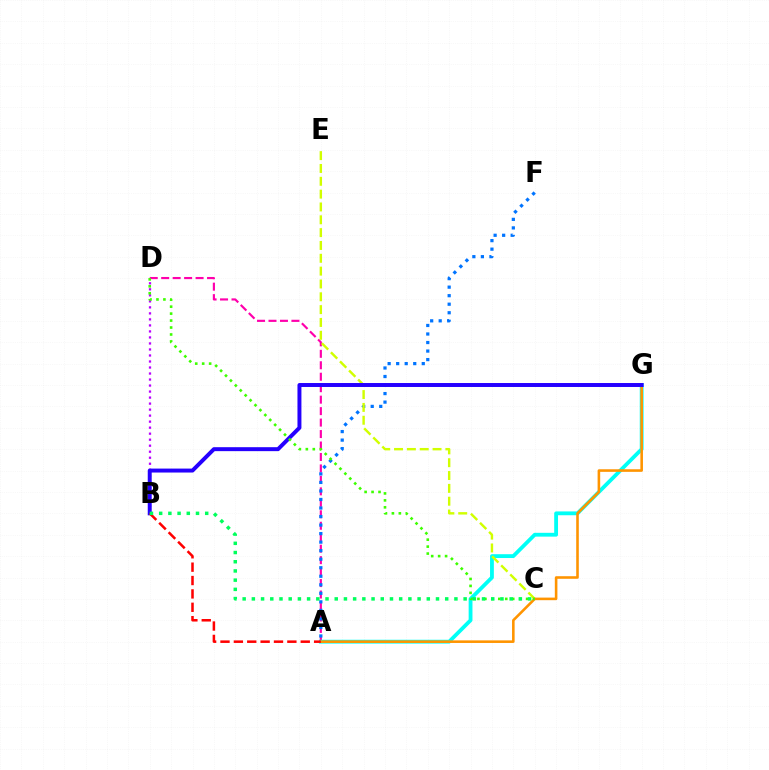{('A', 'D'): [{'color': '#ff00ac', 'line_style': 'dashed', 'thickness': 1.56}], ('A', 'F'): [{'color': '#0074ff', 'line_style': 'dotted', 'thickness': 2.32}], ('A', 'G'): [{'color': '#00fff6', 'line_style': 'solid', 'thickness': 2.75}, {'color': '#ff9400', 'line_style': 'solid', 'thickness': 1.86}], ('C', 'E'): [{'color': '#d1ff00', 'line_style': 'dashed', 'thickness': 1.74}], ('B', 'D'): [{'color': '#b900ff', 'line_style': 'dotted', 'thickness': 1.63}], ('B', 'G'): [{'color': '#2500ff', 'line_style': 'solid', 'thickness': 2.85}], ('C', 'D'): [{'color': '#3dff00', 'line_style': 'dotted', 'thickness': 1.89}], ('A', 'B'): [{'color': '#ff0000', 'line_style': 'dashed', 'thickness': 1.82}], ('B', 'C'): [{'color': '#00ff5c', 'line_style': 'dotted', 'thickness': 2.5}]}